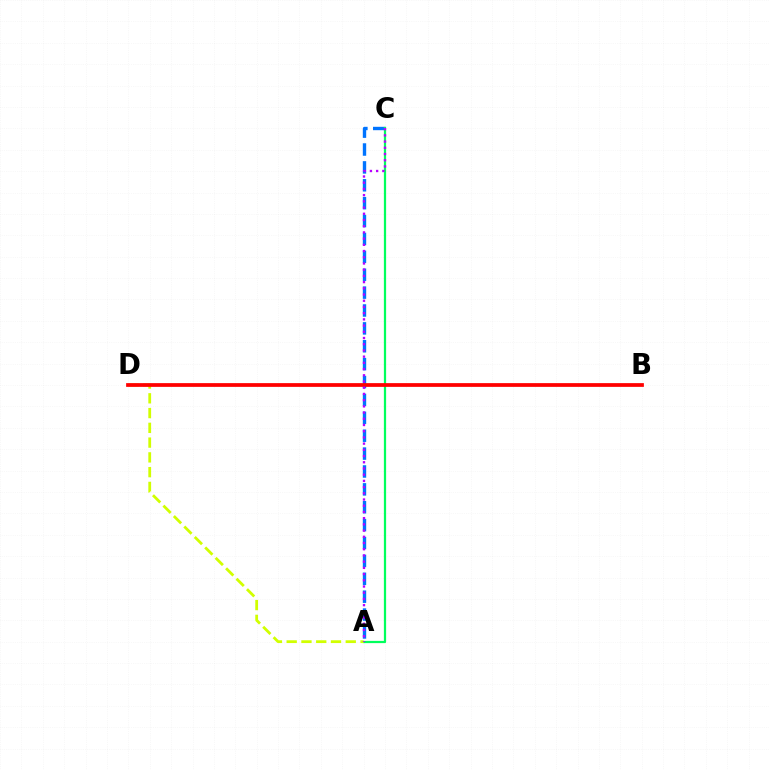{('A', 'C'): [{'color': '#0074ff', 'line_style': 'dashed', 'thickness': 2.43}, {'color': '#00ff5c', 'line_style': 'solid', 'thickness': 1.61}, {'color': '#b900ff', 'line_style': 'dotted', 'thickness': 1.69}], ('A', 'D'): [{'color': '#d1ff00', 'line_style': 'dashed', 'thickness': 2.01}], ('B', 'D'): [{'color': '#ff0000', 'line_style': 'solid', 'thickness': 2.7}]}